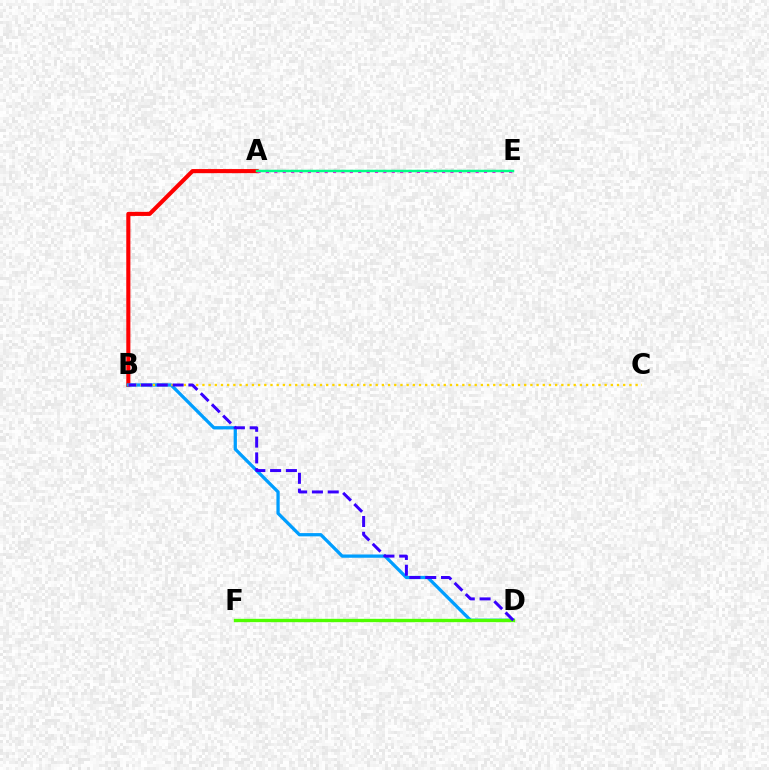{('A', 'B'): [{'color': '#ff0000', 'line_style': 'solid', 'thickness': 2.95}], ('B', 'D'): [{'color': '#009eff', 'line_style': 'solid', 'thickness': 2.35}, {'color': '#3700ff', 'line_style': 'dashed', 'thickness': 2.15}], ('D', 'F'): [{'color': '#4fff00', 'line_style': 'solid', 'thickness': 2.41}], ('B', 'C'): [{'color': '#ffd500', 'line_style': 'dotted', 'thickness': 1.68}], ('A', 'E'): [{'color': '#ff00ed', 'line_style': 'dotted', 'thickness': 2.28}, {'color': '#00ff86', 'line_style': 'solid', 'thickness': 1.79}]}